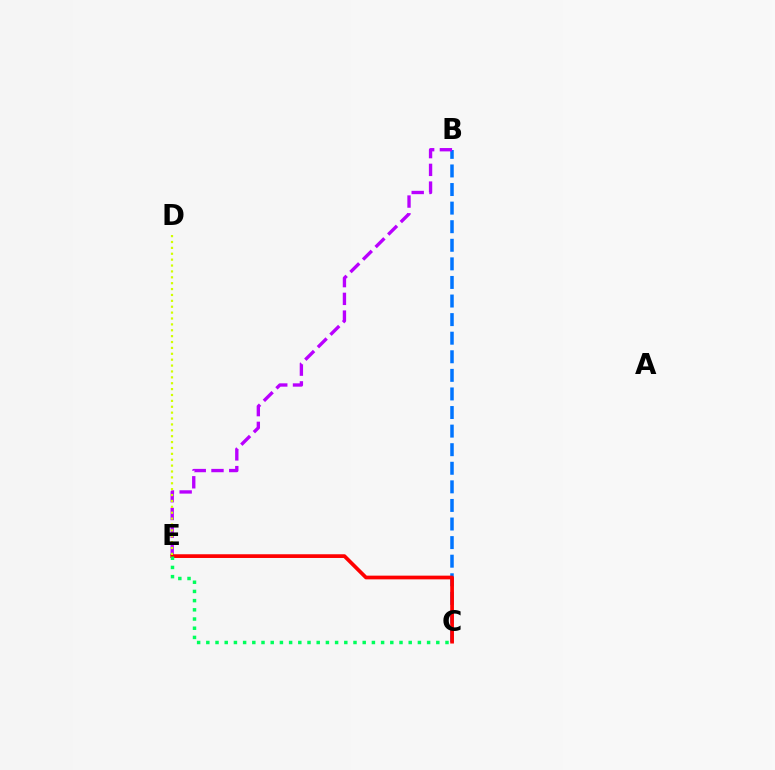{('B', 'C'): [{'color': '#0074ff', 'line_style': 'dashed', 'thickness': 2.52}], ('B', 'E'): [{'color': '#b900ff', 'line_style': 'dashed', 'thickness': 2.41}], ('C', 'E'): [{'color': '#ff0000', 'line_style': 'solid', 'thickness': 2.67}, {'color': '#00ff5c', 'line_style': 'dotted', 'thickness': 2.5}], ('D', 'E'): [{'color': '#d1ff00', 'line_style': 'dotted', 'thickness': 1.6}]}